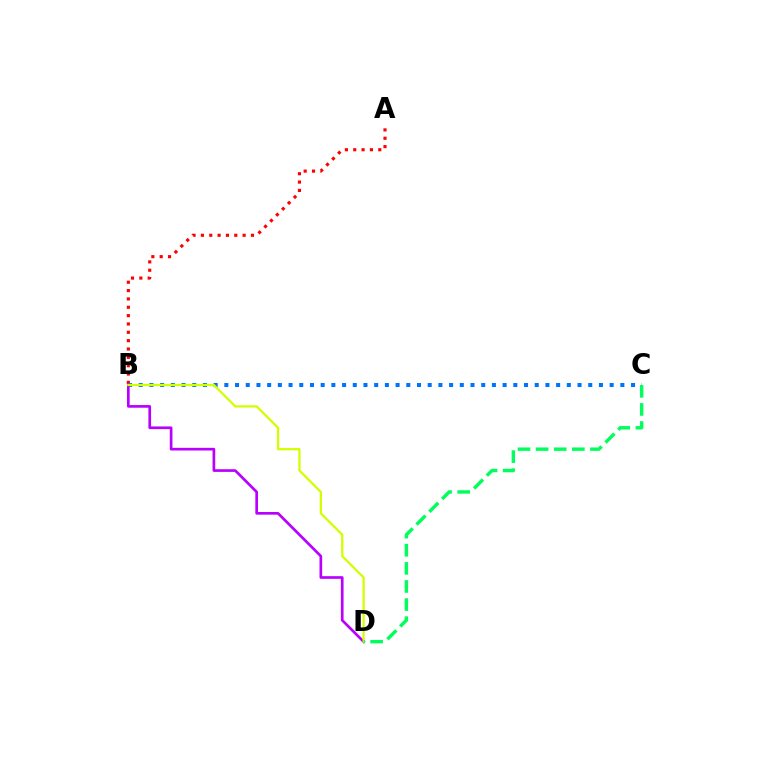{('A', 'B'): [{'color': '#ff0000', 'line_style': 'dotted', 'thickness': 2.27}], ('B', 'C'): [{'color': '#0074ff', 'line_style': 'dotted', 'thickness': 2.91}], ('B', 'D'): [{'color': '#b900ff', 'line_style': 'solid', 'thickness': 1.93}, {'color': '#d1ff00', 'line_style': 'solid', 'thickness': 1.62}], ('C', 'D'): [{'color': '#00ff5c', 'line_style': 'dashed', 'thickness': 2.46}]}